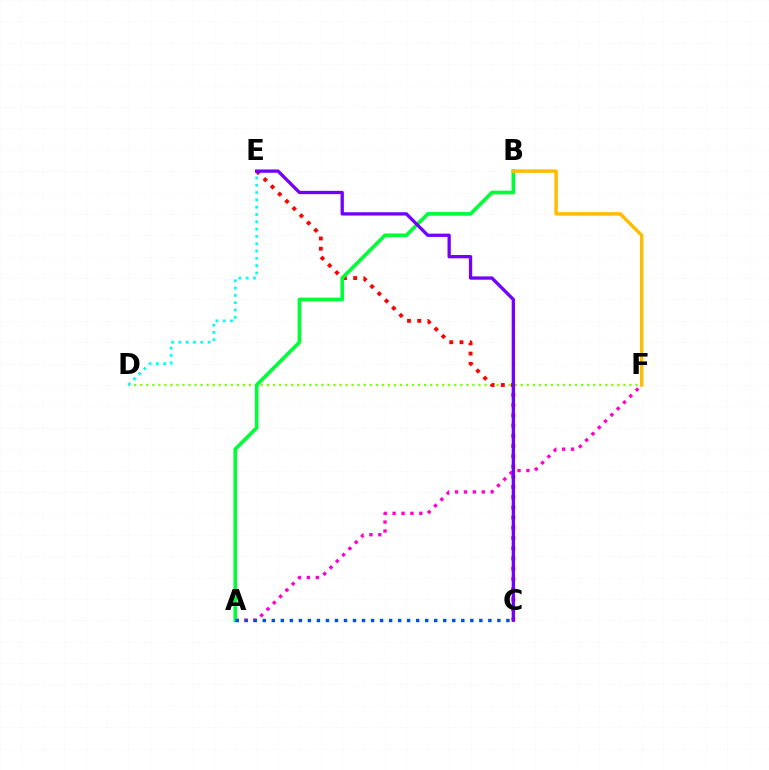{('D', 'F'): [{'color': '#84ff00', 'line_style': 'dotted', 'thickness': 1.64}], ('C', 'E'): [{'color': '#ff0000', 'line_style': 'dotted', 'thickness': 2.78}, {'color': '#7200ff', 'line_style': 'solid', 'thickness': 2.37}], ('A', 'F'): [{'color': '#ff00cf', 'line_style': 'dotted', 'thickness': 2.42}], ('A', 'B'): [{'color': '#00ff39', 'line_style': 'solid', 'thickness': 2.63}], ('D', 'E'): [{'color': '#00fff6', 'line_style': 'dotted', 'thickness': 1.99}], ('B', 'F'): [{'color': '#ffbd00', 'line_style': 'solid', 'thickness': 2.5}], ('A', 'C'): [{'color': '#004bff', 'line_style': 'dotted', 'thickness': 2.45}]}